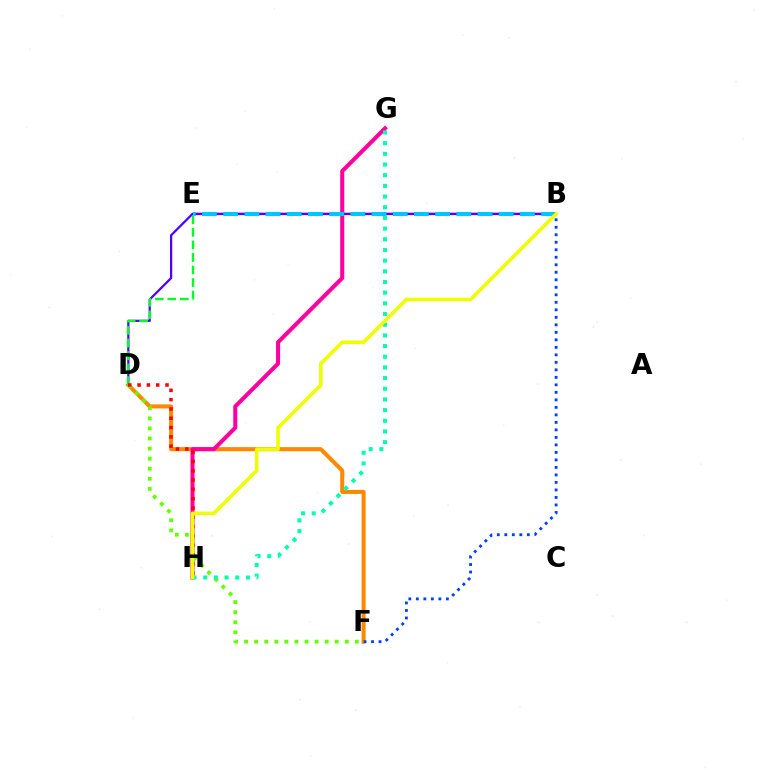{('B', 'E'): [{'color': '#d600ff', 'line_style': 'solid', 'thickness': 1.62}, {'color': '#00c7ff', 'line_style': 'dashed', 'thickness': 2.88}], ('B', 'D'): [{'color': '#4f00ff', 'line_style': 'solid', 'thickness': 1.62}], ('D', 'F'): [{'color': '#ff8800', 'line_style': 'solid', 'thickness': 2.92}, {'color': '#66ff00', 'line_style': 'dotted', 'thickness': 2.74}], ('G', 'H'): [{'color': '#ff00a0', 'line_style': 'solid', 'thickness': 2.92}, {'color': '#00ffaf', 'line_style': 'dotted', 'thickness': 2.9}], ('D', 'E'): [{'color': '#00ff27', 'line_style': 'dashed', 'thickness': 1.7}], ('B', 'F'): [{'color': '#003fff', 'line_style': 'dotted', 'thickness': 2.04}], ('D', 'H'): [{'color': '#ff0000', 'line_style': 'dotted', 'thickness': 2.53}], ('B', 'H'): [{'color': '#eeff00', 'line_style': 'solid', 'thickness': 2.57}]}